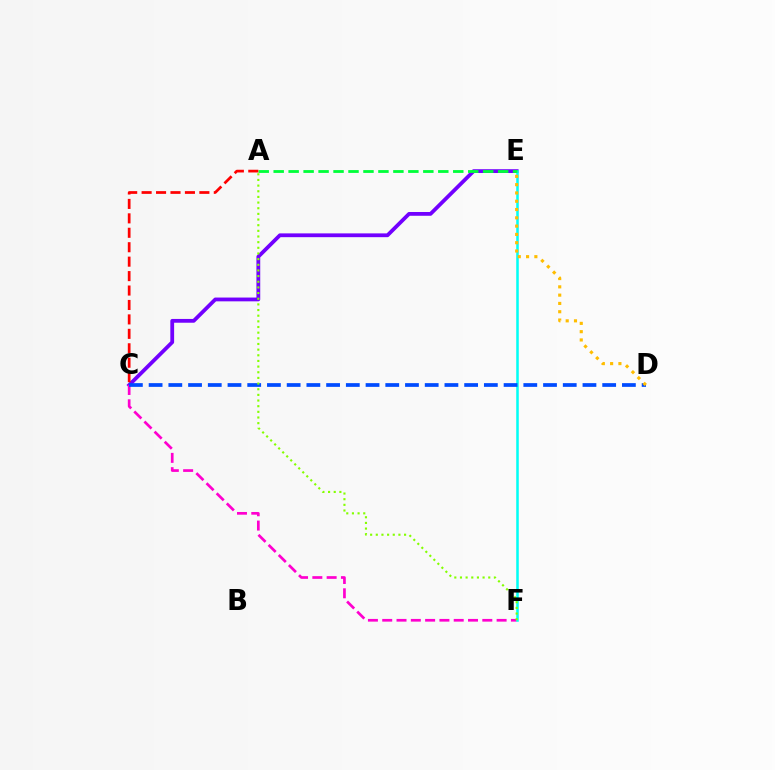{('C', 'E'): [{'color': '#7200ff', 'line_style': 'solid', 'thickness': 2.73}], ('C', 'F'): [{'color': '#ff00cf', 'line_style': 'dashed', 'thickness': 1.94}], ('E', 'F'): [{'color': '#00fff6', 'line_style': 'solid', 'thickness': 1.82}], ('C', 'D'): [{'color': '#004bff', 'line_style': 'dashed', 'thickness': 2.68}], ('A', 'F'): [{'color': '#84ff00', 'line_style': 'dotted', 'thickness': 1.54}], ('A', 'E'): [{'color': '#00ff39', 'line_style': 'dashed', 'thickness': 2.03}], ('A', 'C'): [{'color': '#ff0000', 'line_style': 'dashed', 'thickness': 1.96}], ('D', 'E'): [{'color': '#ffbd00', 'line_style': 'dotted', 'thickness': 2.25}]}